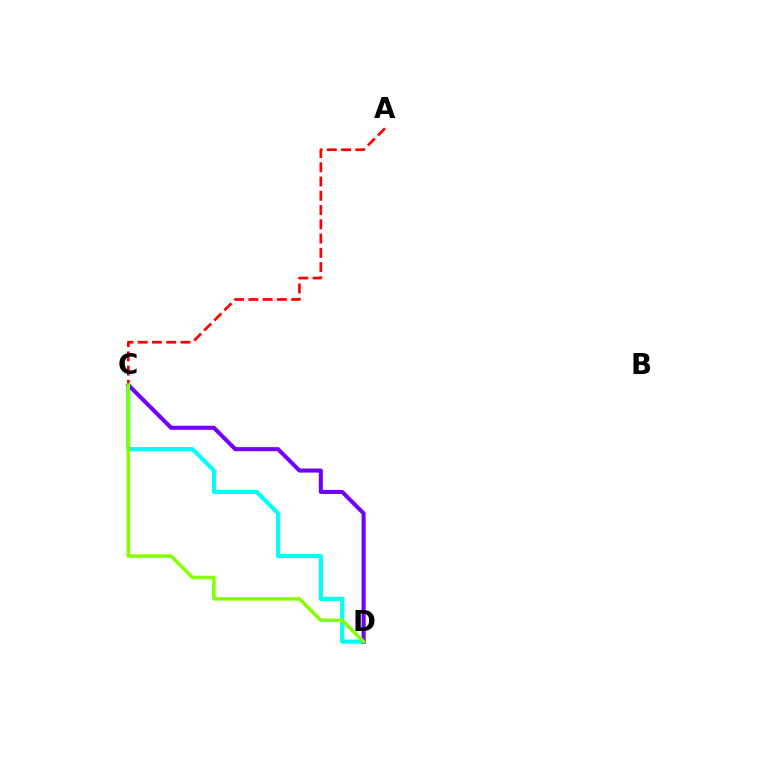{('C', 'D'): [{'color': '#00fff6', 'line_style': 'solid', 'thickness': 2.99}, {'color': '#7200ff', 'line_style': 'solid', 'thickness': 2.94}, {'color': '#84ff00', 'line_style': 'solid', 'thickness': 2.54}], ('A', 'C'): [{'color': '#ff0000', 'line_style': 'dashed', 'thickness': 1.94}]}